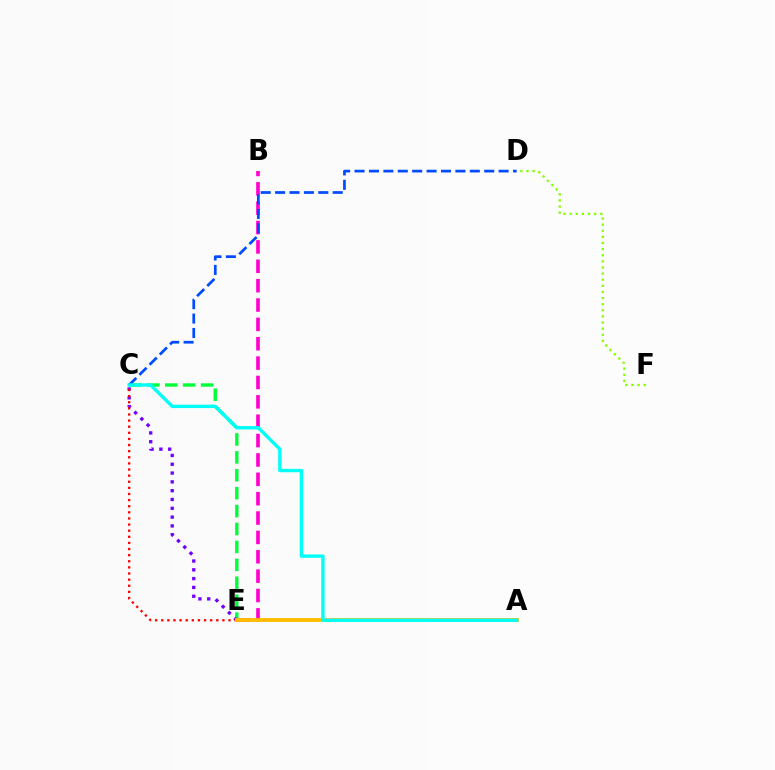{('C', 'E'): [{'color': '#00ff39', 'line_style': 'dashed', 'thickness': 2.43}, {'color': '#7200ff', 'line_style': 'dotted', 'thickness': 2.39}, {'color': '#ff0000', 'line_style': 'dotted', 'thickness': 1.66}], ('D', 'F'): [{'color': '#84ff00', 'line_style': 'dotted', 'thickness': 1.66}], ('B', 'E'): [{'color': '#ff00cf', 'line_style': 'dashed', 'thickness': 2.63}], ('A', 'E'): [{'color': '#ffbd00', 'line_style': 'solid', 'thickness': 2.77}], ('C', 'D'): [{'color': '#004bff', 'line_style': 'dashed', 'thickness': 1.96}], ('A', 'C'): [{'color': '#00fff6', 'line_style': 'solid', 'thickness': 2.43}]}